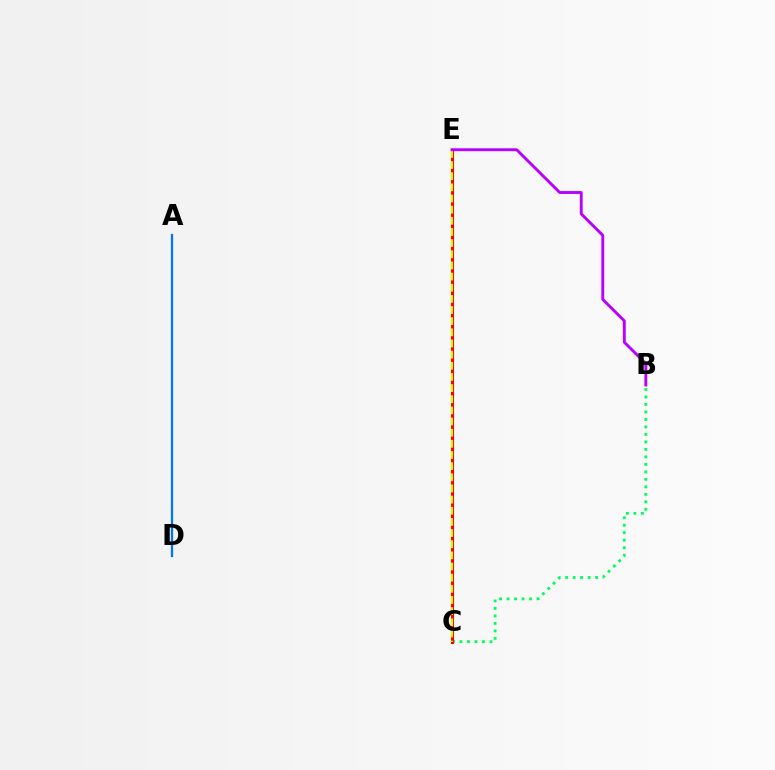{('B', 'C'): [{'color': '#00ff5c', 'line_style': 'dotted', 'thickness': 2.03}], ('C', 'E'): [{'color': '#ff0000', 'line_style': 'solid', 'thickness': 2.22}, {'color': '#d1ff00', 'line_style': 'dashed', 'thickness': 1.51}], ('A', 'D'): [{'color': '#0074ff', 'line_style': 'solid', 'thickness': 1.64}], ('B', 'E'): [{'color': '#b900ff', 'line_style': 'solid', 'thickness': 2.07}]}